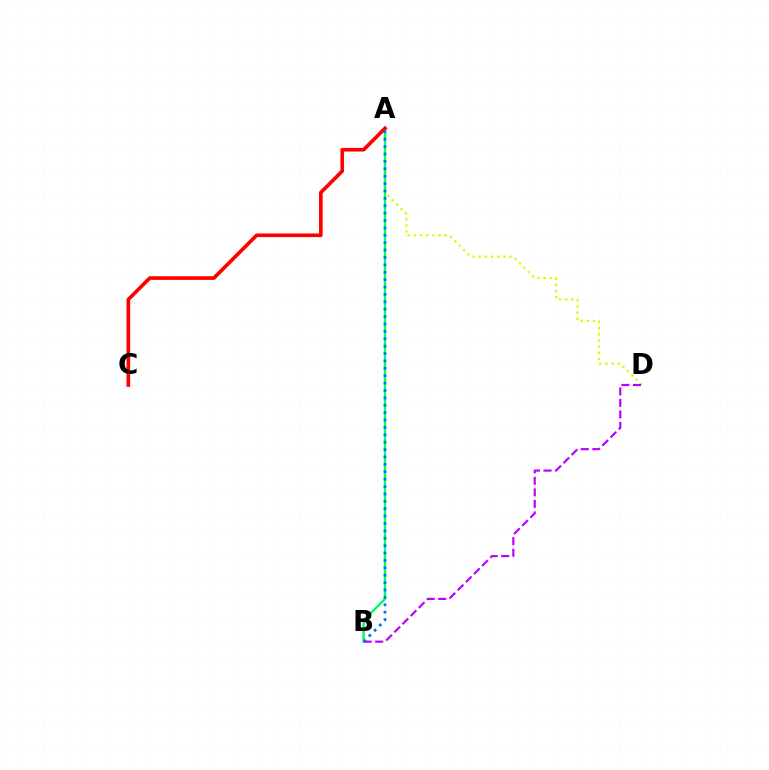{('A', 'D'): [{'color': '#d1ff00', 'line_style': 'dotted', 'thickness': 1.67}], ('A', 'B'): [{'color': '#00ff5c', 'line_style': 'solid', 'thickness': 1.71}, {'color': '#0074ff', 'line_style': 'dotted', 'thickness': 2.01}], ('A', 'C'): [{'color': '#ff0000', 'line_style': 'solid', 'thickness': 2.62}], ('B', 'D'): [{'color': '#b900ff', 'line_style': 'dashed', 'thickness': 1.57}]}